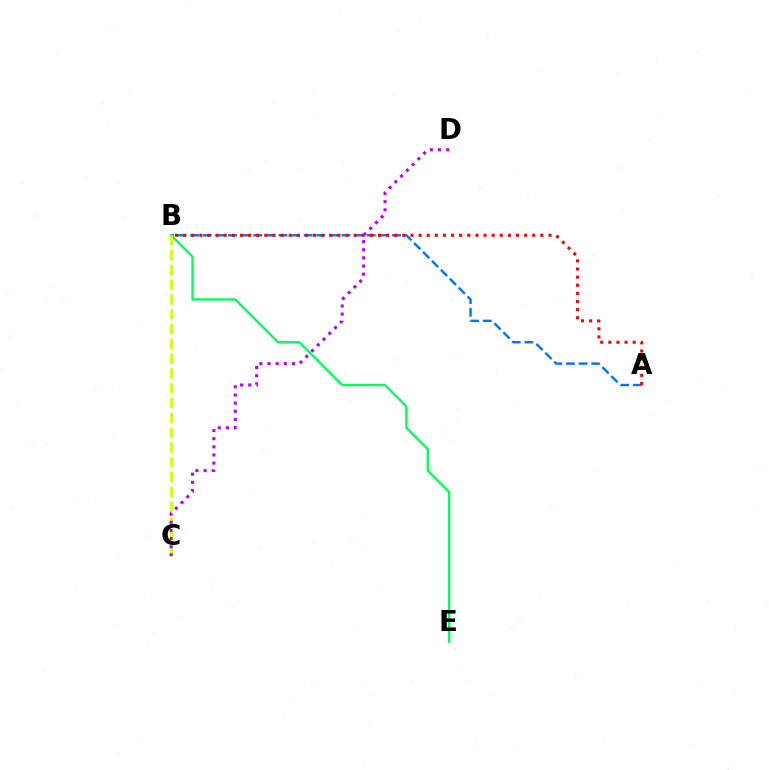{('A', 'B'): [{'color': '#0074ff', 'line_style': 'dashed', 'thickness': 1.71}, {'color': '#ff0000', 'line_style': 'dotted', 'thickness': 2.21}], ('B', 'E'): [{'color': '#00ff5c', 'line_style': 'solid', 'thickness': 1.68}], ('B', 'C'): [{'color': '#d1ff00', 'line_style': 'dashed', 'thickness': 2.01}], ('C', 'D'): [{'color': '#b900ff', 'line_style': 'dotted', 'thickness': 2.21}]}